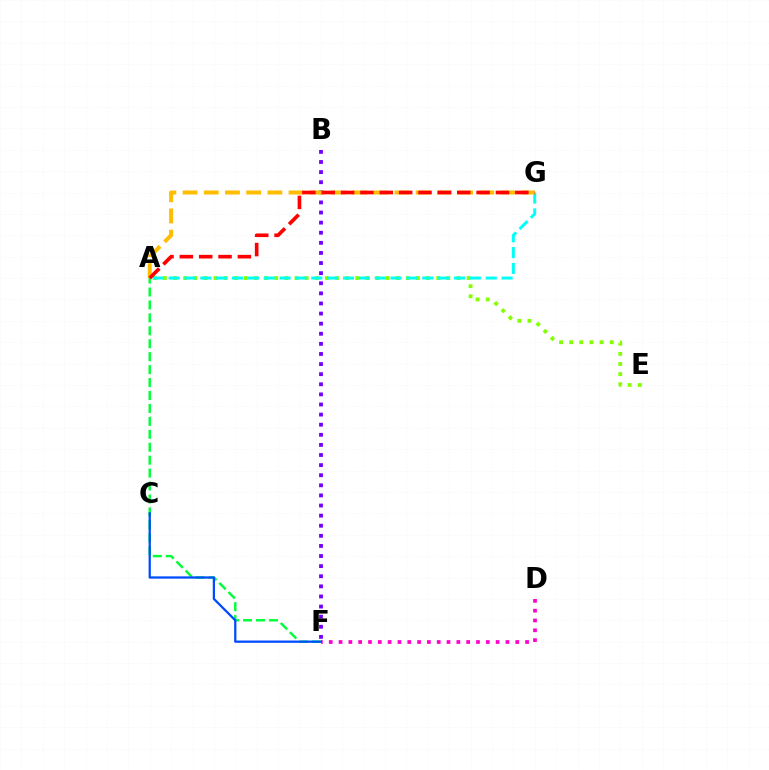{('A', 'E'): [{'color': '#84ff00', 'line_style': 'dotted', 'thickness': 2.75}], ('A', 'G'): [{'color': '#00fff6', 'line_style': 'dashed', 'thickness': 2.15}, {'color': '#ffbd00', 'line_style': 'dashed', 'thickness': 2.88}, {'color': '#ff0000', 'line_style': 'dashed', 'thickness': 2.63}], ('A', 'F'): [{'color': '#00ff39', 'line_style': 'dashed', 'thickness': 1.76}], ('B', 'F'): [{'color': '#7200ff', 'line_style': 'dotted', 'thickness': 2.75}], ('D', 'F'): [{'color': '#ff00cf', 'line_style': 'dotted', 'thickness': 2.67}], ('C', 'F'): [{'color': '#004bff', 'line_style': 'solid', 'thickness': 1.63}]}